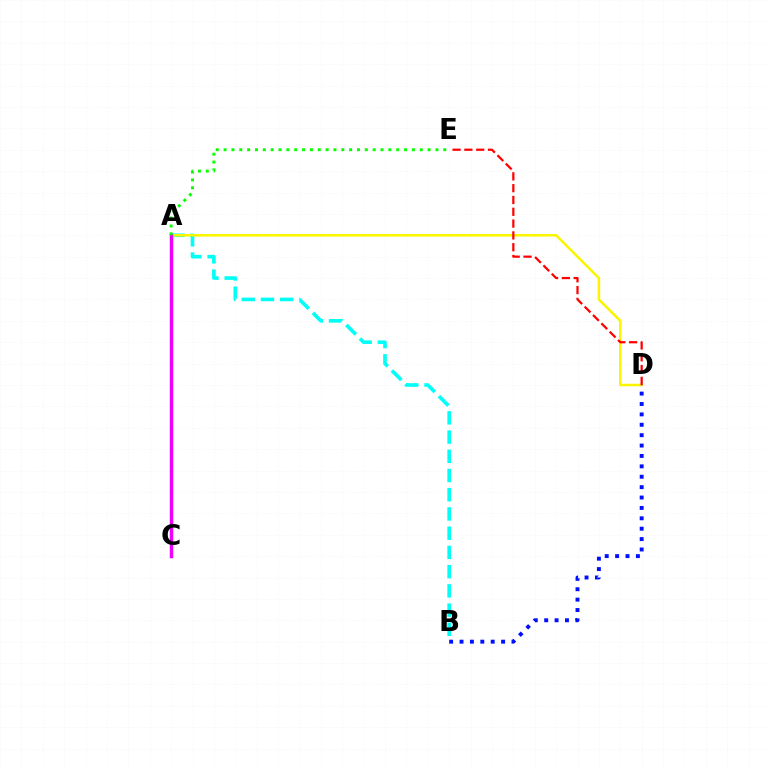{('A', 'B'): [{'color': '#00fff6', 'line_style': 'dashed', 'thickness': 2.61}], ('A', 'D'): [{'color': '#fcf500', 'line_style': 'solid', 'thickness': 1.84}], ('A', 'C'): [{'color': '#ee00ff', 'line_style': 'solid', 'thickness': 2.48}], ('A', 'E'): [{'color': '#08ff00', 'line_style': 'dotted', 'thickness': 2.13}], ('D', 'E'): [{'color': '#ff0000', 'line_style': 'dashed', 'thickness': 1.6}], ('B', 'D'): [{'color': '#0010ff', 'line_style': 'dotted', 'thickness': 2.82}]}